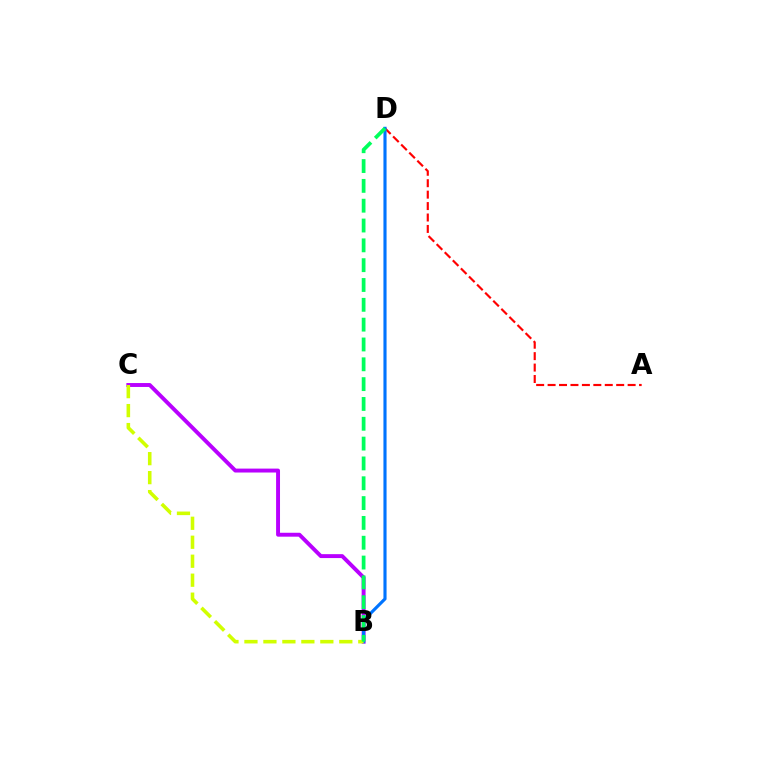{('B', 'C'): [{'color': '#b900ff', 'line_style': 'solid', 'thickness': 2.82}, {'color': '#d1ff00', 'line_style': 'dashed', 'thickness': 2.58}], ('A', 'D'): [{'color': '#ff0000', 'line_style': 'dashed', 'thickness': 1.55}], ('B', 'D'): [{'color': '#0074ff', 'line_style': 'solid', 'thickness': 2.25}, {'color': '#00ff5c', 'line_style': 'dashed', 'thickness': 2.69}]}